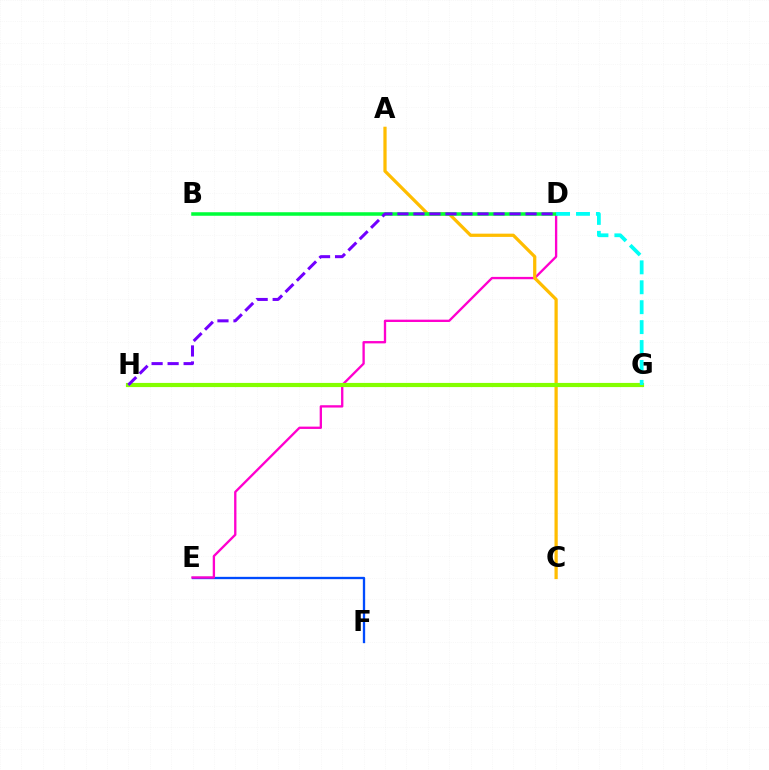{('E', 'F'): [{'color': '#004bff', 'line_style': 'solid', 'thickness': 1.67}], ('G', 'H'): [{'color': '#ff0000', 'line_style': 'solid', 'thickness': 2.13}, {'color': '#84ff00', 'line_style': 'solid', 'thickness': 2.99}], ('D', 'E'): [{'color': '#ff00cf', 'line_style': 'solid', 'thickness': 1.68}], ('A', 'C'): [{'color': '#ffbd00', 'line_style': 'solid', 'thickness': 2.33}], ('B', 'D'): [{'color': '#00ff39', 'line_style': 'solid', 'thickness': 2.54}], ('D', 'G'): [{'color': '#00fff6', 'line_style': 'dashed', 'thickness': 2.71}], ('D', 'H'): [{'color': '#7200ff', 'line_style': 'dashed', 'thickness': 2.18}]}